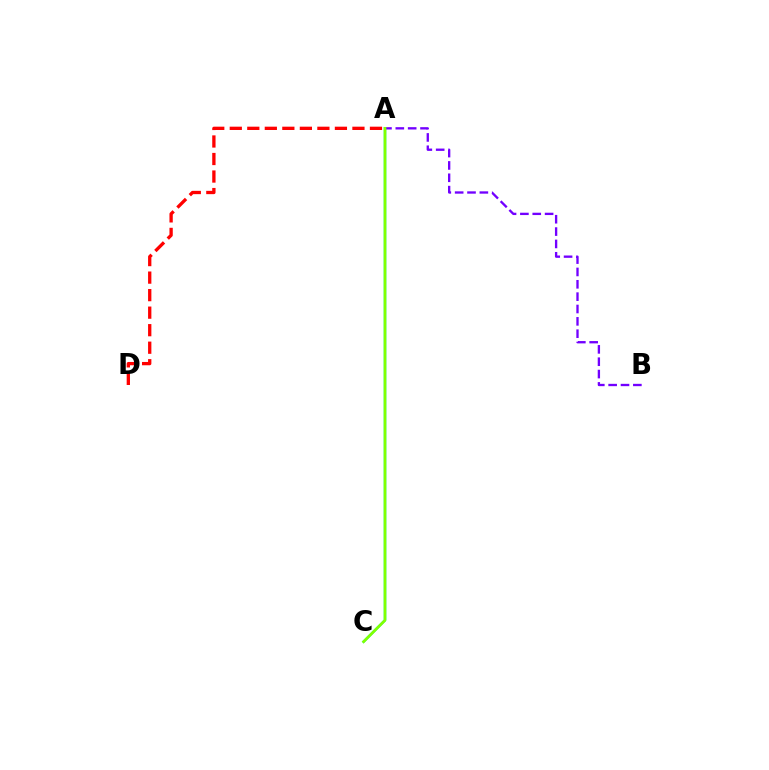{('A', 'D'): [{'color': '#ff0000', 'line_style': 'dashed', 'thickness': 2.38}], ('A', 'C'): [{'color': '#00fff6', 'line_style': 'solid', 'thickness': 1.84}, {'color': '#84ff00', 'line_style': 'solid', 'thickness': 1.96}], ('A', 'B'): [{'color': '#7200ff', 'line_style': 'dashed', 'thickness': 1.68}]}